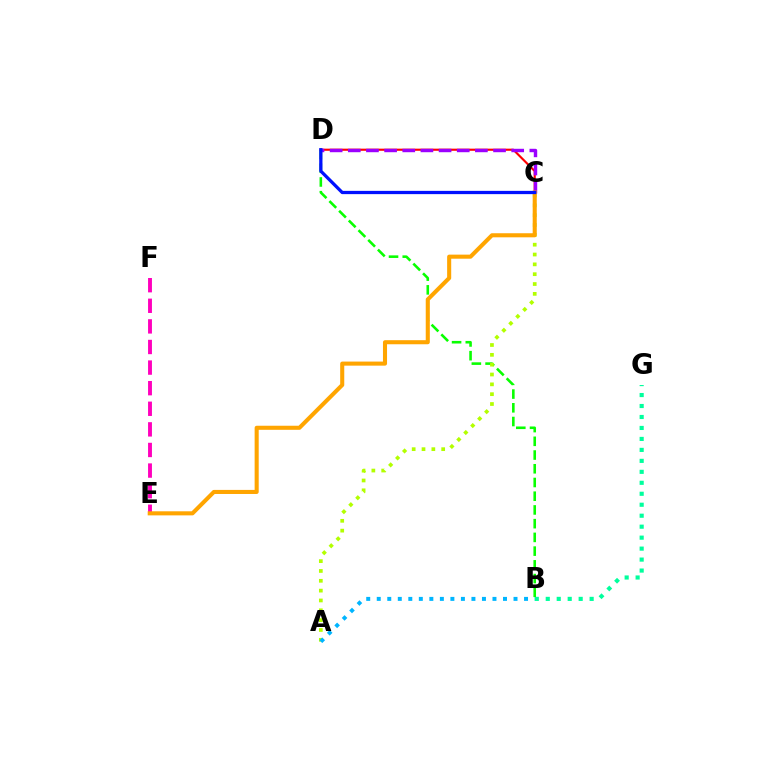{('B', 'G'): [{'color': '#00ff9d', 'line_style': 'dotted', 'thickness': 2.98}], ('B', 'D'): [{'color': '#08ff00', 'line_style': 'dashed', 'thickness': 1.86}], ('A', 'C'): [{'color': '#b3ff00', 'line_style': 'dotted', 'thickness': 2.67}], ('E', 'F'): [{'color': '#ff00bd', 'line_style': 'dashed', 'thickness': 2.8}], ('C', 'D'): [{'color': '#ff0000', 'line_style': 'solid', 'thickness': 1.54}, {'color': '#9b00ff', 'line_style': 'dashed', 'thickness': 2.47}, {'color': '#0010ff', 'line_style': 'solid', 'thickness': 2.35}], ('C', 'E'): [{'color': '#ffa500', 'line_style': 'solid', 'thickness': 2.93}], ('A', 'B'): [{'color': '#00b5ff', 'line_style': 'dotted', 'thickness': 2.86}]}